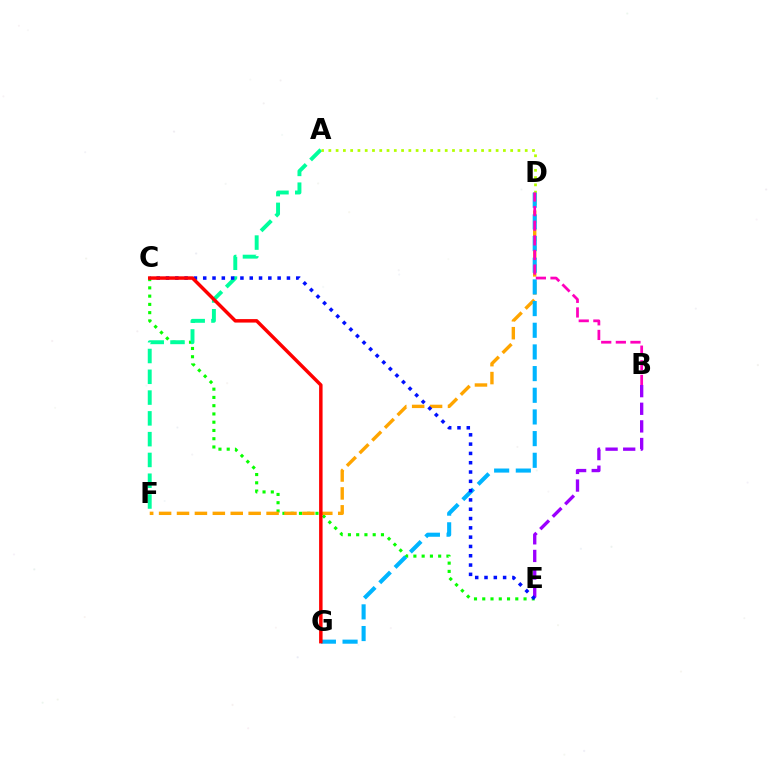{('C', 'E'): [{'color': '#08ff00', 'line_style': 'dotted', 'thickness': 2.24}, {'color': '#0010ff', 'line_style': 'dotted', 'thickness': 2.53}], ('D', 'F'): [{'color': '#ffa500', 'line_style': 'dashed', 'thickness': 2.43}], ('B', 'E'): [{'color': '#9b00ff', 'line_style': 'dashed', 'thickness': 2.39}], ('A', 'F'): [{'color': '#00ff9d', 'line_style': 'dashed', 'thickness': 2.82}], ('A', 'D'): [{'color': '#b3ff00', 'line_style': 'dotted', 'thickness': 1.98}], ('D', 'G'): [{'color': '#00b5ff', 'line_style': 'dashed', 'thickness': 2.94}], ('B', 'D'): [{'color': '#ff00bd', 'line_style': 'dashed', 'thickness': 1.99}], ('C', 'G'): [{'color': '#ff0000', 'line_style': 'solid', 'thickness': 2.5}]}